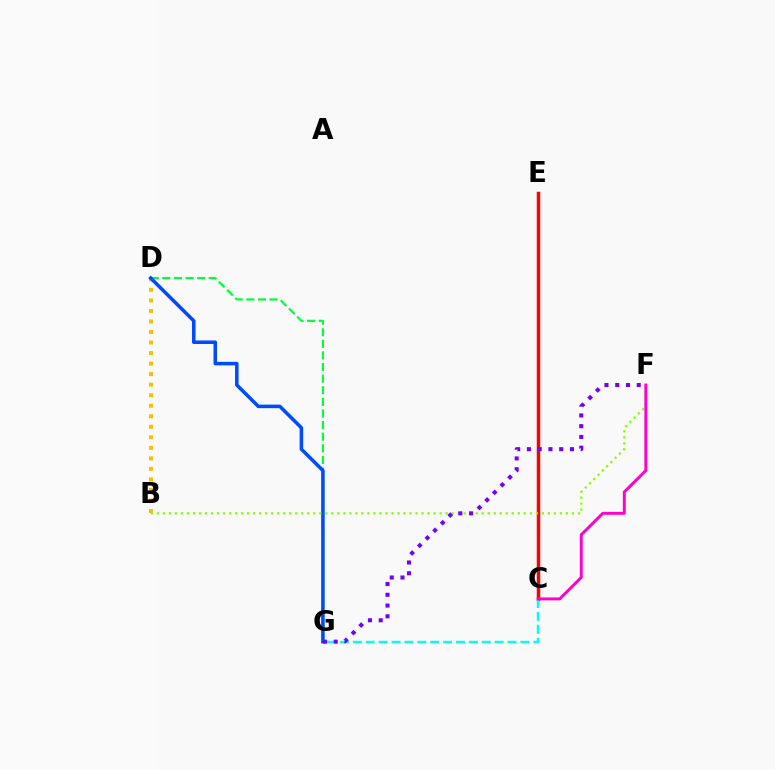{('C', 'E'): [{'color': '#ff0000', 'line_style': 'solid', 'thickness': 2.51}], ('B', 'D'): [{'color': '#ffbd00', 'line_style': 'dotted', 'thickness': 2.86}], ('D', 'G'): [{'color': '#00ff39', 'line_style': 'dashed', 'thickness': 1.58}, {'color': '#004bff', 'line_style': 'solid', 'thickness': 2.55}], ('B', 'F'): [{'color': '#84ff00', 'line_style': 'dotted', 'thickness': 1.63}], ('C', 'G'): [{'color': '#00fff6', 'line_style': 'dashed', 'thickness': 1.75}], ('C', 'F'): [{'color': '#ff00cf', 'line_style': 'solid', 'thickness': 2.11}], ('F', 'G'): [{'color': '#7200ff', 'line_style': 'dotted', 'thickness': 2.92}]}